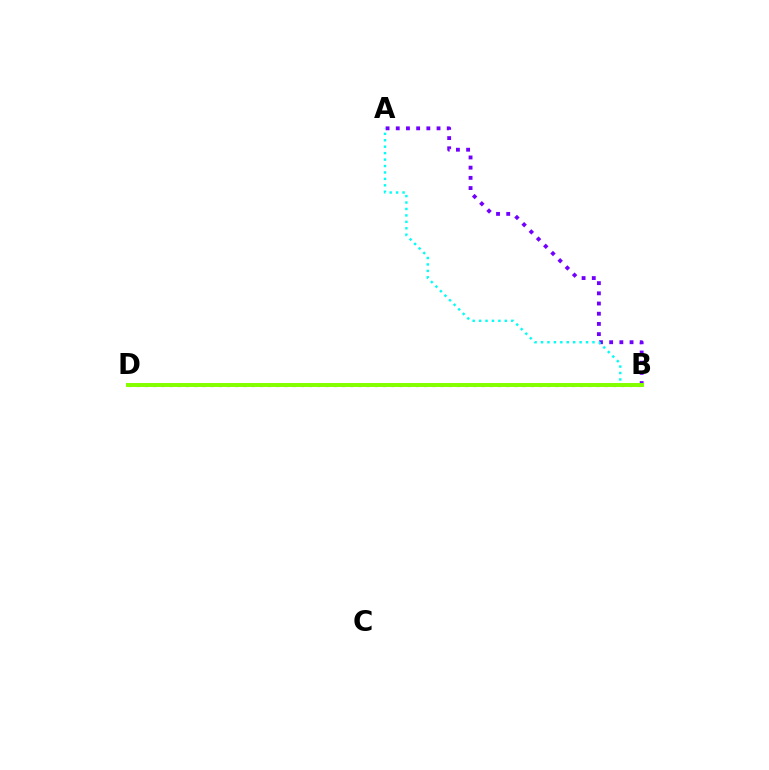{('B', 'D'): [{'color': '#ff0000', 'line_style': 'dotted', 'thickness': 2.23}, {'color': '#84ff00', 'line_style': 'solid', 'thickness': 2.85}], ('A', 'B'): [{'color': '#7200ff', 'line_style': 'dotted', 'thickness': 2.77}, {'color': '#00fff6', 'line_style': 'dotted', 'thickness': 1.75}]}